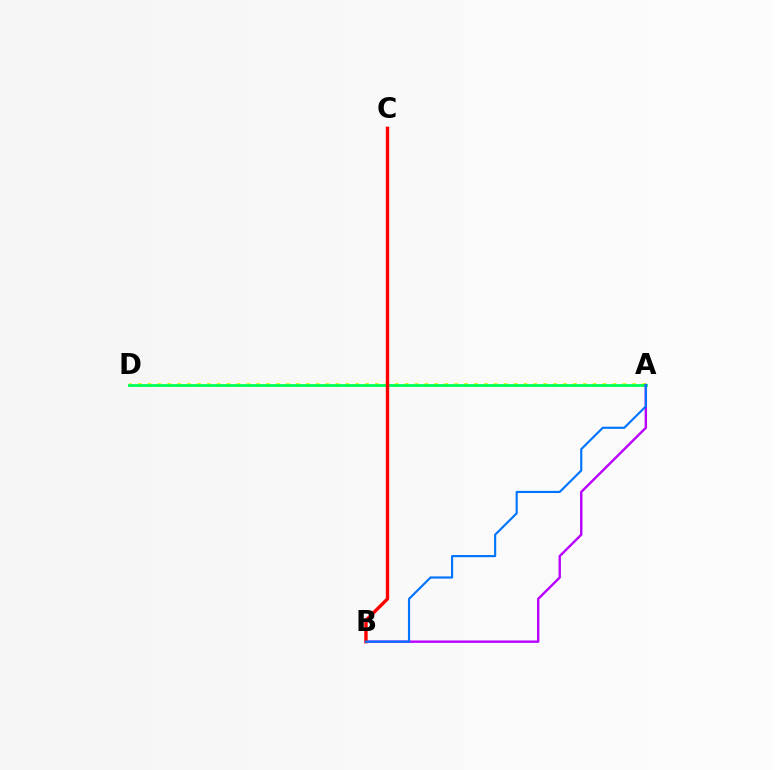{('A', 'D'): [{'color': '#d1ff00', 'line_style': 'dotted', 'thickness': 2.69}, {'color': '#00ff5c', 'line_style': 'solid', 'thickness': 2.03}], ('A', 'B'): [{'color': '#b900ff', 'line_style': 'solid', 'thickness': 1.73}, {'color': '#0074ff', 'line_style': 'solid', 'thickness': 1.55}], ('B', 'C'): [{'color': '#ff0000', 'line_style': 'solid', 'thickness': 2.43}]}